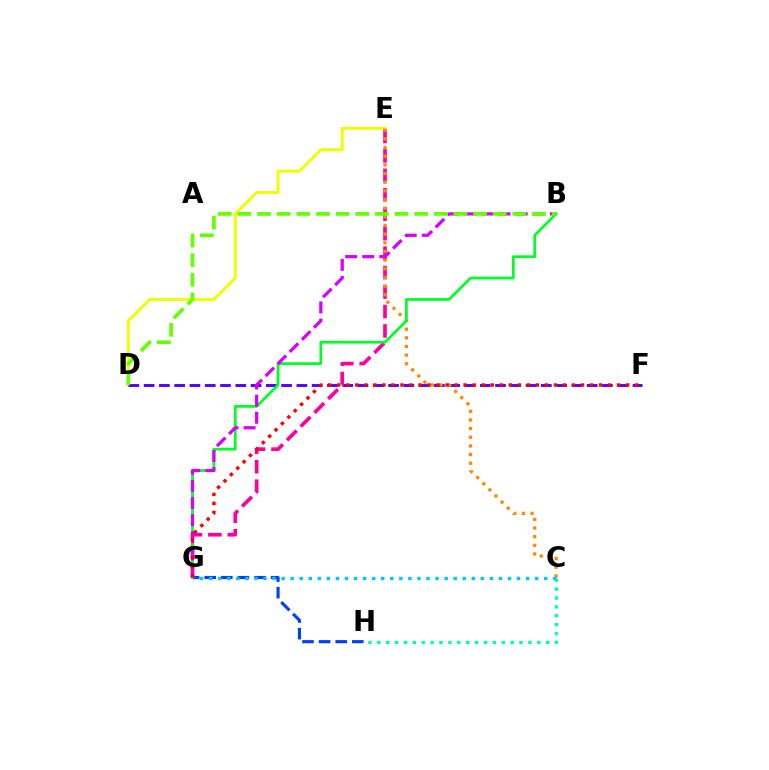{('D', 'E'): [{'color': '#eeff00', 'line_style': 'solid', 'thickness': 2.12}], ('G', 'H'): [{'color': '#003fff', 'line_style': 'dashed', 'thickness': 2.26}], ('D', 'F'): [{'color': '#4f00ff', 'line_style': 'dashed', 'thickness': 2.08}], ('C', 'H'): [{'color': '#00ffaf', 'line_style': 'dotted', 'thickness': 2.42}], ('E', 'G'): [{'color': '#ff00a0', 'line_style': 'dashed', 'thickness': 2.64}], ('C', 'E'): [{'color': '#ff8800', 'line_style': 'dotted', 'thickness': 2.35}], ('B', 'G'): [{'color': '#00ff27', 'line_style': 'solid', 'thickness': 1.96}, {'color': '#d600ff', 'line_style': 'dashed', 'thickness': 2.33}], ('C', 'G'): [{'color': '#00c7ff', 'line_style': 'dotted', 'thickness': 2.46}], ('B', 'D'): [{'color': '#66ff00', 'line_style': 'dashed', 'thickness': 2.67}], ('F', 'G'): [{'color': '#ff0000', 'line_style': 'dotted', 'thickness': 2.45}]}